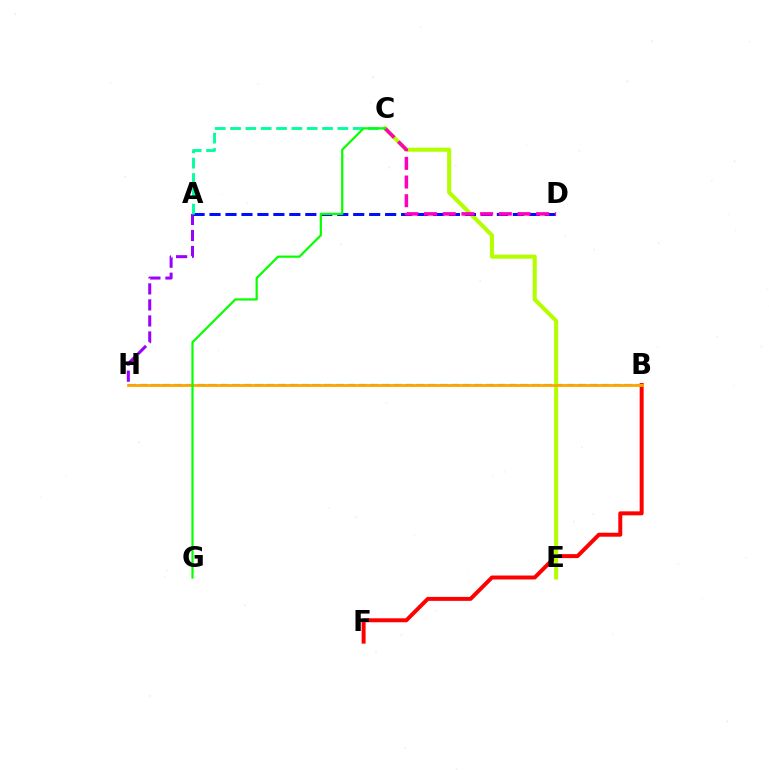{('B', 'F'): [{'color': '#ff0000', 'line_style': 'solid', 'thickness': 2.85}], ('B', 'H'): [{'color': '#00b5ff', 'line_style': 'dashed', 'thickness': 1.57}, {'color': '#ffa500', 'line_style': 'solid', 'thickness': 2.01}], ('A', 'H'): [{'color': '#9b00ff', 'line_style': 'dashed', 'thickness': 2.18}], ('C', 'E'): [{'color': '#b3ff00', 'line_style': 'solid', 'thickness': 2.92}], ('A', 'D'): [{'color': '#0010ff', 'line_style': 'dashed', 'thickness': 2.17}], ('A', 'C'): [{'color': '#00ff9d', 'line_style': 'dashed', 'thickness': 2.08}], ('C', 'D'): [{'color': '#ff00bd', 'line_style': 'dashed', 'thickness': 2.54}], ('C', 'G'): [{'color': '#08ff00', 'line_style': 'solid', 'thickness': 1.6}]}